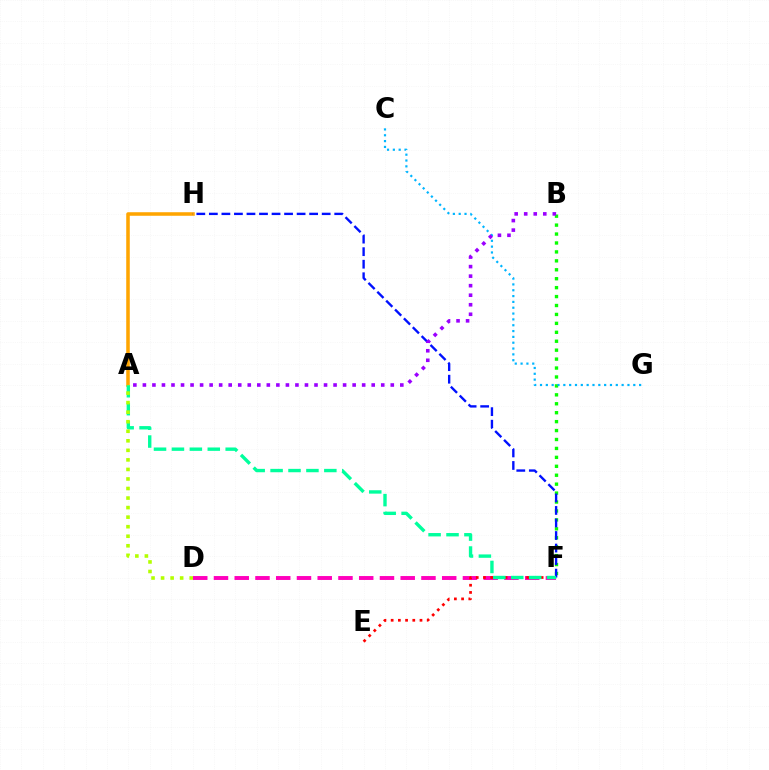{('A', 'H'): [{'color': '#ffa500', 'line_style': 'solid', 'thickness': 2.55}], ('D', 'F'): [{'color': '#ff00bd', 'line_style': 'dashed', 'thickness': 2.82}], ('B', 'F'): [{'color': '#08ff00', 'line_style': 'dotted', 'thickness': 2.43}], ('C', 'G'): [{'color': '#00b5ff', 'line_style': 'dotted', 'thickness': 1.58}], ('E', 'F'): [{'color': '#ff0000', 'line_style': 'dotted', 'thickness': 1.96}], ('F', 'H'): [{'color': '#0010ff', 'line_style': 'dashed', 'thickness': 1.7}], ('A', 'B'): [{'color': '#9b00ff', 'line_style': 'dotted', 'thickness': 2.59}], ('A', 'F'): [{'color': '#00ff9d', 'line_style': 'dashed', 'thickness': 2.43}], ('A', 'D'): [{'color': '#b3ff00', 'line_style': 'dotted', 'thickness': 2.59}]}